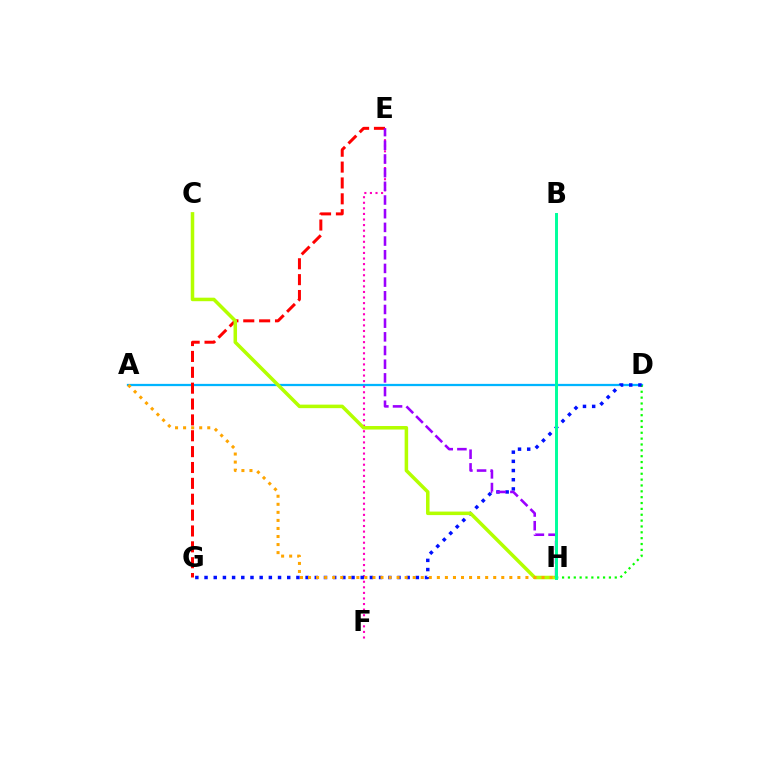{('A', 'D'): [{'color': '#00b5ff', 'line_style': 'solid', 'thickness': 1.63}], ('D', 'H'): [{'color': '#08ff00', 'line_style': 'dotted', 'thickness': 1.59}], ('E', 'F'): [{'color': '#ff00bd', 'line_style': 'dotted', 'thickness': 1.51}], ('D', 'G'): [{'color': '#0010ff', 'line_style': 'dotted', 'thickness': 2.5}], ('E', 'G'): [{'color': '#ff0000', 'line_style': 'dashed', 'thickness': 2.16}], ('C', 'H'): [{'color': '#b3ff00', 'line_style': 'solid', 'thickness': 2.54}], ('A', 'H'): [{'color': '#ffa500', 'line_style': 'dotted', 'thickness': 2.19}], ('E', 'H'): [{'color': '#9b00ff', 'line_style': 'dashed', 'thickness': 1.86}], ('B', 'H'): [{'color': '#00ff9d', 'line_style': 'solid', 'thickness': 2.13}]}